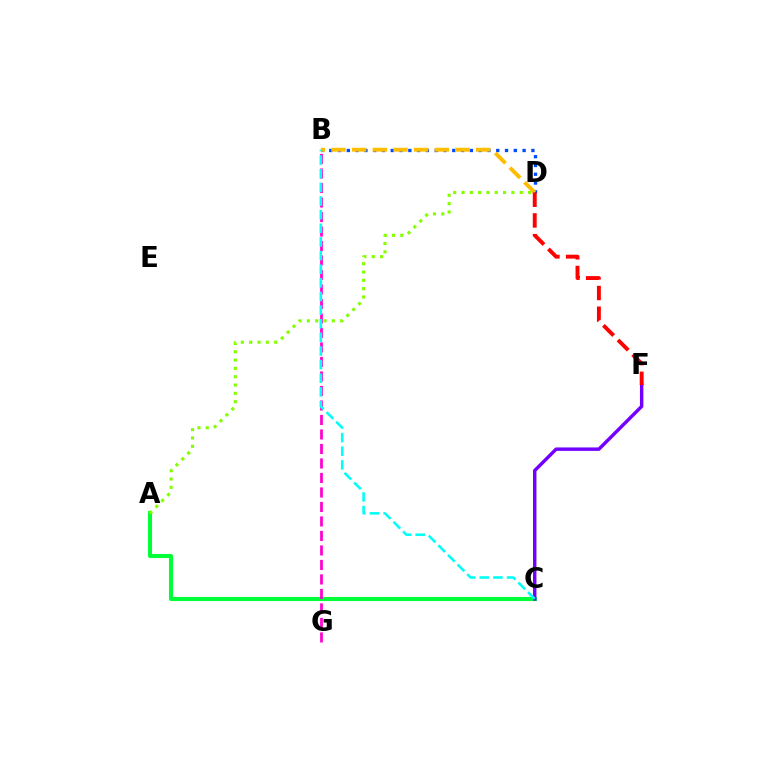{('A', 'C'): [{'color': '#00ff39', 'line_style': 'solid', 'thickness': 2.95}], ('B', 'G'): [{'color': '#ff00cf', 'line_style': 'dashed', 'thickness': 1.97}], ('C', 'F'): [{'color': '#7200ff', 'line_style': 'solid', 'thickness': 2.47}], ('B', 'D'): [{'color': '#004bff', 'line_style': 'dotted', 'thickness': 2.39}, {'color': '#ffbd00', 'line_style': 'dashed', 'thickness': 2.81}], ('A', 'D'): [{'color': '#84ff00', 'line_style': 'dotted', 'thickness': 2.26}], ('B', 'C'): [{'color': '#00fff6', 'line_style': 'dashed', 'thickness': 1.85}], ('D', 'F'): [{'color': '#ff0000', 'line_style': 'dashed', 'thickness': 2.81}]}